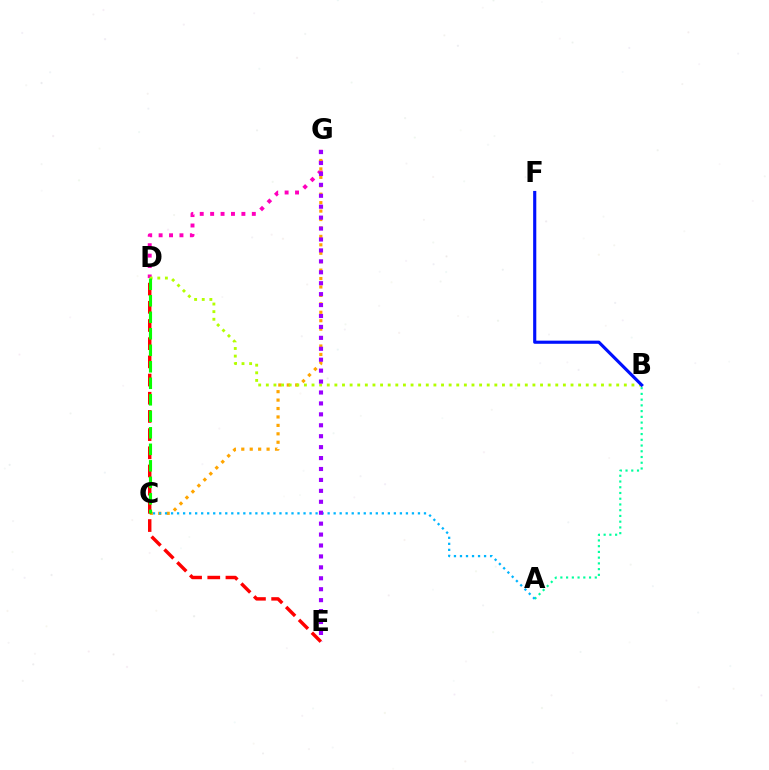{('D', 'G'): [{'color': '#ff00bd', 'line_style': 'dotted', 'thickness': 2.83}], ('C', 'G'): [{'color': '#ffa500', 'line_style': 'dotted', 'thickness': 2.29}], ('B', 'D'): [{'color': '#b3ff00', 'line_style': 'dotted', 'thickness': 2.07}], ('B', 'F'): [{'color': '#0010ff', 'line_style': 'solid', 'thickness': 2.26}], ('A', 'B'): [{'color': '#00ff9d', 'line_style': 'dotted', 'thickness': 1.56}], ('A', 'C'): [{'color': '#00b5ff', 'line_style': 'dotted', 'thickness': 1.64}], ('E', 'G'): [{'color': '#9b00ff', 'line_style': 'dotted', 'thickness': 2.97}], ('D', 'E'): [{'color': '#ff0000', 'line_style': 'dashed', 'thickness': 2.47}], ('C', 'D'): [{'color': '#08ff00', 'line_style': 'dashed', 'thickness': 2.24}]}